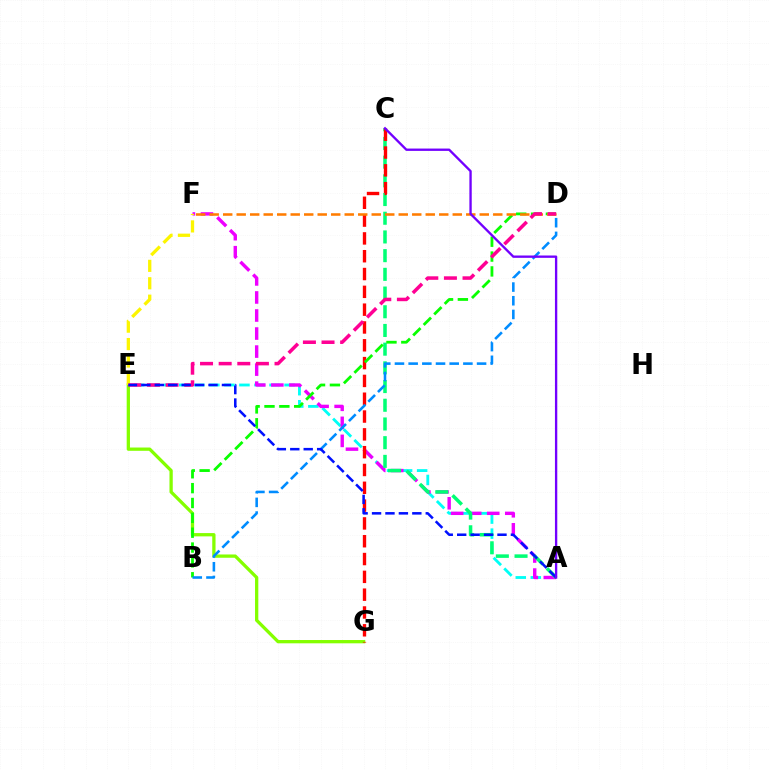{('A', 'E'): [{'color': '#00fff6', 'line_style': 'dashed', 'thickness': 2.04}, {'color': '#0010ff', 'line_style': 'dashed', 'thickness': 1.82}], ('A', 'F'): [{'color': '#ee00ff', 'line_style': 'dashed', 'thickness': 2.45}], ('E', 'G'): [{'color': '#84ff00', 'line_style': 'solid', 'thickness': 2.37}], ('A', 'C'): [{'color': '#00ff74', 'line_style': 'dashed', 'thickness': 2.54}, {'color': '#7200ff', 'line_style': 'solid', 'thickness': 1.69}], ('C', 'G'): [{'color': '#ff0000', 'line_style': 'dashed', 'thickness': 2.42}], ('B', 'D'): [{'color': '#08ff00', 'line_style': 'dashed', 'thickness': 2.02}, {'color': '#008cff', 'line_style': 'dashed', 'thickness': 1.86}], ('D', 'F'): [{'color': '#ff7c00', 'line_style': 'dashed', 'thickness': 1.83}], ('E', 'F'): [{'color': '#fcf500', 'line_style': 'dashed', 'thickness': 2.37}], ('D', 'E'): [{'color': '#ff0094', 'line_style': 'dashed', 'thickness': 2.53}]}